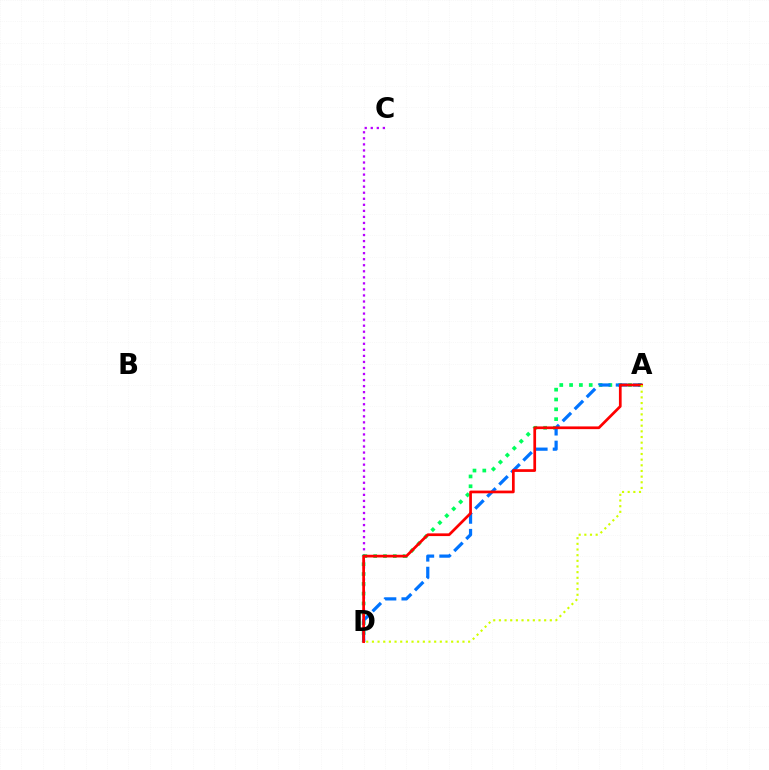{('C', 'D'): [{'color': '#b900ff', 'line_style': 'dotted', 'thickness': 1.64}], ('A', 'D'): [{'color': '#00ff5c', 'line_style': 'dotted', 'thickness': 2.67}, {'color': '#0074ff', 'line_style': 'dashed', 'thickness': 2.31}, {'color': '#ff0000', 'line_style': 'solid', 'thickness': 1.96}, {'color': '#d1ff00', 'line_style': 'dotted', 'thickness': 1.54}]}